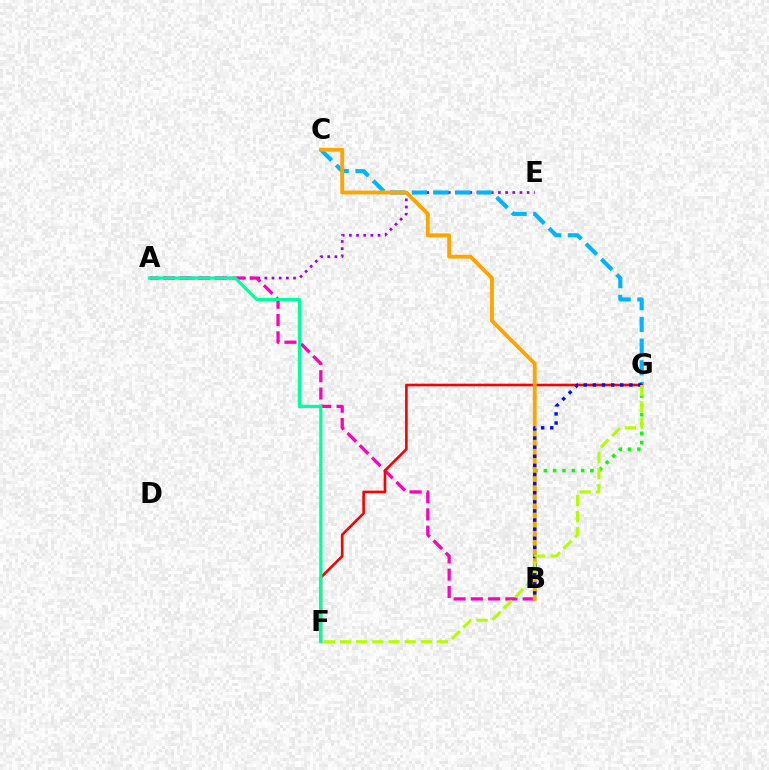{('B', 'G'): [{'color': '#08ff00', 'line_style': 'dotted', 'thickness': 2.53}, {'color': '#0010ff', 'line_style': 'dotted', 'thickness': 2.48}], ('A', 'E'): [{'color': '#9b00ff', 'line_style': 'dotted', 'thickness': 1.95}], ('A', 'B'): [{'color': '#ff00bd', 'line_style': 'dashed', 'thickness': 2.35}], ('C', 'G'): [{'color': '#00b5ff', 'line_style': 'dashed', 'thickness': 2.95}], ('F', 'G'): [{'color': '#ff0000', 'line_style': 'solid', 'thickness': 1.89}, {'color': '#b3ff00', 'line_style': 'dashed', 'thickness': 2.19}], ('A', 'F'): [{'color': '#00ff9d', 'line_style': 'solid', 'thickness': 2.29}], ('B', 'C'): [{'color': '#ffa500', 'line_style': 'solid', 'thickness': 2.77}]}